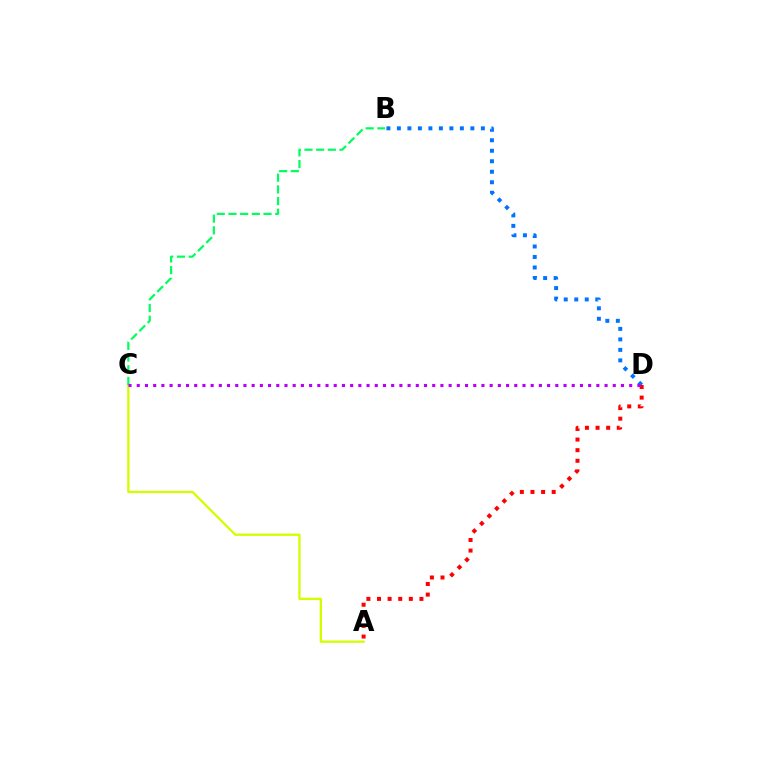{('B', 'D'): [{'color': '#0074ff', 'line_style': 'dotted', 'thickness': 2.85}], ('A', 'D'): [{'color': '#ff0000', 'line_style': 'dotted', 'thickness': 2.88}], ('A', 'C'): [{'color': '#d1ff00', 'line_style': 'solid', 'thickness': 1.66}], ('B', 'C'): [{'color': '#00ff5c', 'line_style': 'dashed', 'thickness': 1.59}], ('C', 'D'): [{'color': '#b900ff', 'line_style': 'dotted', 'thickness': 2.23}]}